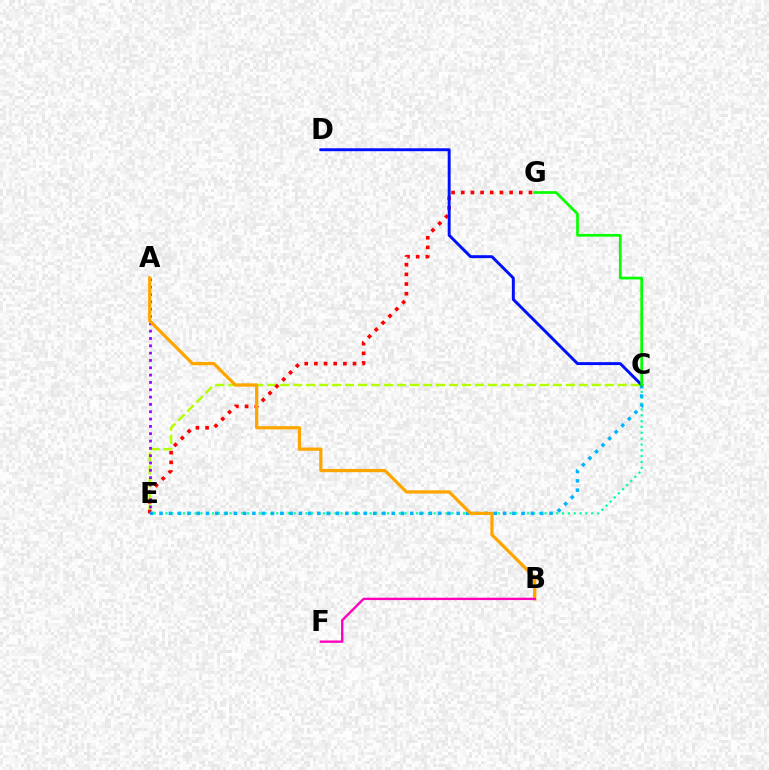{('C', 'E'): [{'color': '#b3ff00', 'line_style': 'dashed', 'thickness': 1.76}, {'color': '#00ff9d', 'line_style': 'dotted', 'thickness': 1.58}, {'color': '#00b5ff', 'line_style': 'dotted', 'thickness': 2.52}], ('E', 'G'): [{'color': '#ff0000', 'line_style': 'dotted', 'thickness': 2.63}], ('A', 'E'): [{'color': '#9b00ff', 'line_style': 'dotted', 'thickness': 1.99}], ('C', 'D'): [{'color': '#0010ff', 'line_style': 'solid', 'thickness': 2.11}], ('C', 'G'): [{'color': '#08ff00', 'line_style': 'solid', 'thickness': 1.95}], ('A', 'B'): [{'color': '#ffa500', 'line_style': 'solid', 'thickness': 2.33}], ('B', 'F'): [{'color': '#ff00bd', 'line_style': 'solid', 'thickness': 1.7}]}